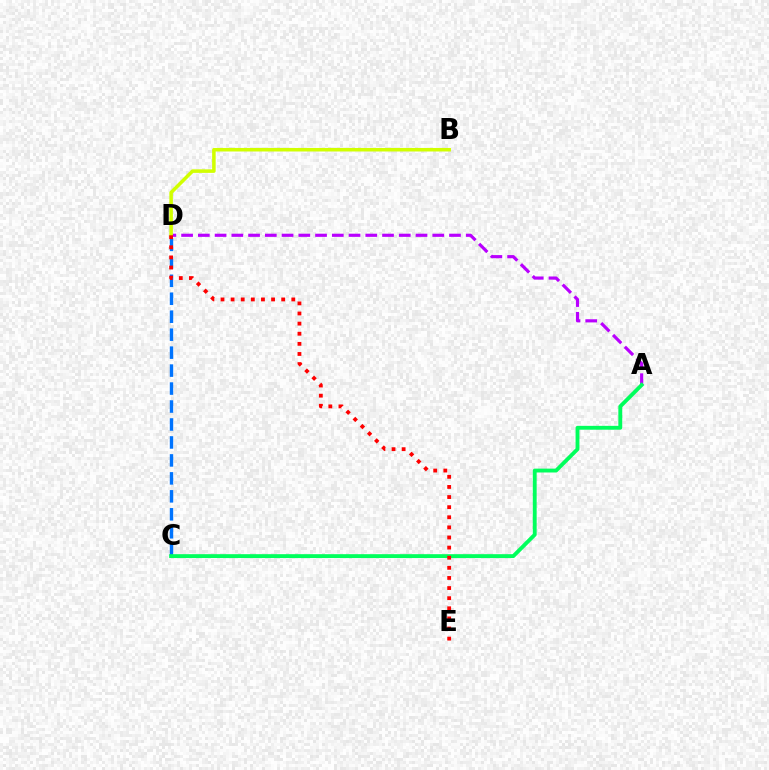{('A', 'D'): [{'color': '#b900ff', 'line_style': 'dashed', 'thickness': 2.27}], ('C', 'D'): [{'color': '#0074ff', 'line_style': 'dashed', 'thickness': 2.44}], ('A', 'C'): [{'color': '#00ff5c', 'line_style': 'solid', 'thickness': 2.78}], ('B', 'D'): [{'color': '#d1ff00', 'line_style': 'solid', 'thickness': 2.54}], ('D', 'E'): [{'color': '#ff0000', 'line_style': 'dotted', 'thickness': 2.75}]}